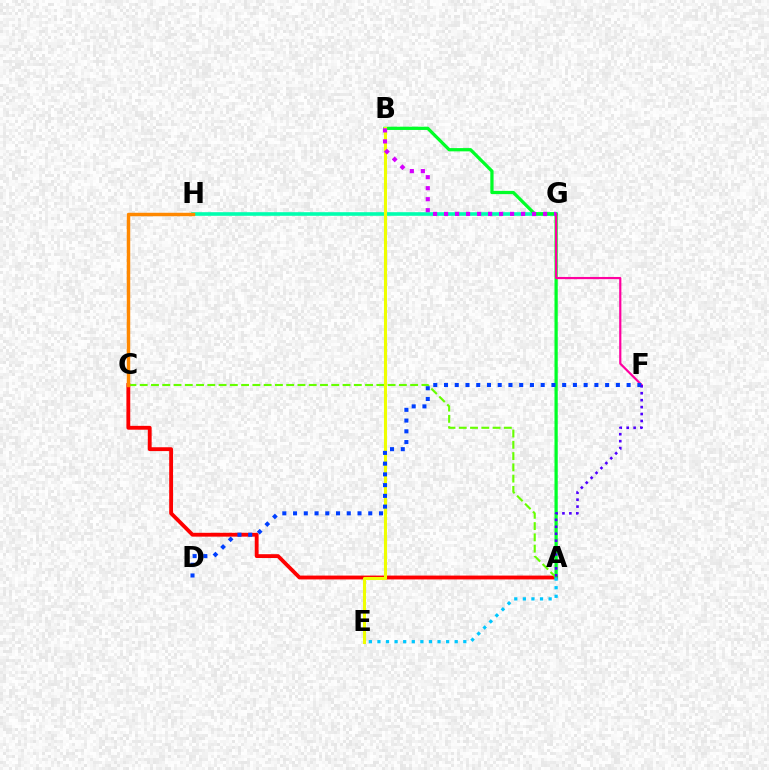{('A', 'C'): [{'color': '#ff0000', 'line_style': 'solid', 'thickness': 2.77}, {'color': '#66ff00', 'line_style': 'dashed', 'thickness': 1.53}], ('G', 'H'): [{'color': '#00ffaf', 'line_style': 'solid', 'thickness': 2.6}], ('A', 'B'): [{'color': '#00ff27', 'line_style': 'solid', 'thickness': 2.34}], ('B', 'E'): [{'color': '#eeff00', 'line_style': 'solid', 'thickness': 2.22}], ('F', 'G'): [{'color': '#ff00a0', 'line_style': 'solid', 'thickness': 1.58}], ('A', 'E'): [{'color': '#00c7ff', 'line_style': 'dotted', 'thickness': 2.33}], ('D', 'F'): [{'color': '#003fff', 'line_style': 'dotted', 'thickness': 2.92}], ('A', 'F'): [{'color': '#4f00ff', 'line_style': 'dotted', 'thickness': 1.88}], ('C', 'H'): [{'color': '#ff8800', 'line_style': 'solid', 'thickness': 2.49}], ('B', 'G'): [{'color': '#d600ff', 'line_style': 'dotted', 'thickness': 2.99}]}